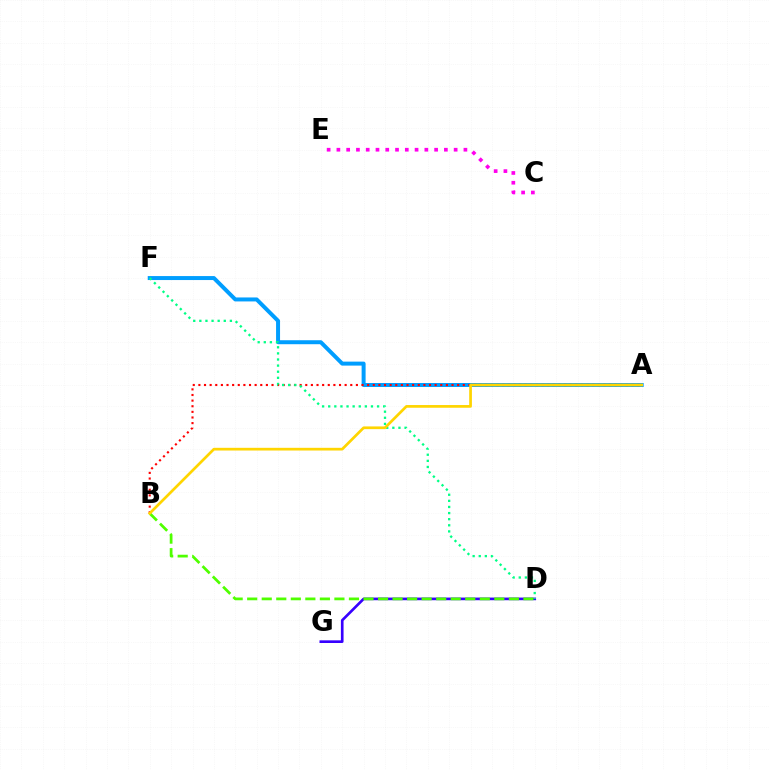{('D', 'G'): [{'color': '#3700ff', 'line_style': 'solid', 'thickness': 1.92}], ('C', 'E'): [{'color': '#ff00ed', 'line_style': 'dotted', 'thickness': 2.65}], ('A', 'F'): [{'color': '#009eff', 'line_style': 'solid', 'thickness': 2.87}], ('A', 'B'): [{'color': '#ff0000', 'line_style': 'dotted', 'thickness': 1.53}, {'color': '#ffd500', 'line_style': 'solid', 'thickness': 1.95}], ('B', 'D'): [{'color': '#4fff00', 'line_style': 'dashed', 'thickness': 1.97}], ('D', 'F'): [{'color': '#00ff86', 'line_style': 'dotted', 'thickness': 1.66}]}